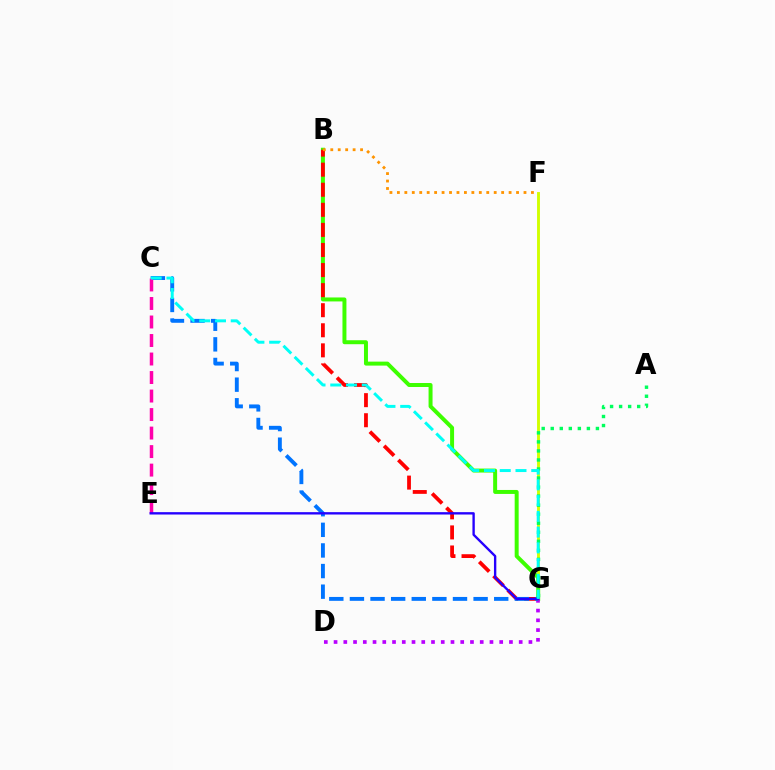{('F', 'G'): [{'color': '#d1ff00', 'line_style': 'solid', 'thickness': 2.07}], ('B', 'G'): [{'color': '#3dff00', 'line_style': 'solid', 'thickness': 2.86}, {'color': '#ff0000', 'line_style': 'dashed', 'thickness': 2.73}], ('D', 'G'): [{'color': '#b900ff', 'line_style': 'dotted', 'thickness': 2.65}], ('C', 'G'): [{'color': '#0074ff', 'line_style': 'dashed', 'thickness': 2.8}, {'color': '#00fff6', 'line_style': 'dashed', 'thickness': 2.14}], ('C', 'E'): [{'color': '#ff00ac', 'line_style': 'dashed', 'thickness': 2.52}], ('A', 'G'): [{'color': '#00ff5c', 'line_style': 'dotted', 'thickness': 2.46}], ('E', 'G'): [{'color': '#2500ff', 'line_style': 'solid', 'thickness': 1.7}], ('B', 'F'): [{'color': '#ff9400', 'line_style': 'dotted', 'thickness': 2.02}]}